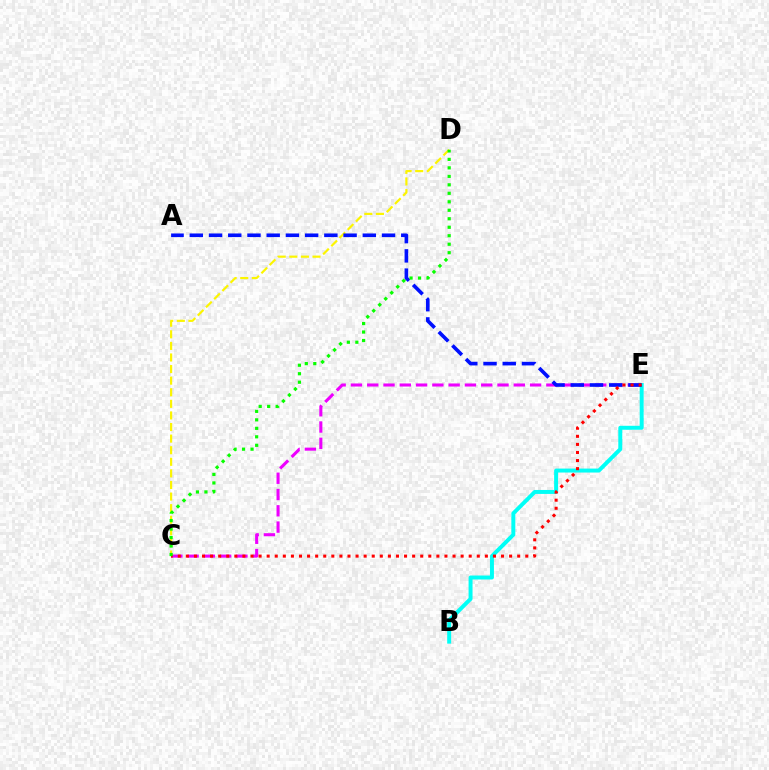{('C', 'E'): [{'color': '#ee00ff', 'line_style': 'dashed', 'thickness': 2.21}, {'color': '#ff0000', 'line_style': 'dotted', 'thickness': 2.2}], ('B', 'E'): [{'color': '#00fff6', 'line_style': 'solid', 'thickness': 2.85}], ('C', 'D'): [{'color': '#fcf500', 'line_style': 'dashed', 'thickness': 1.57}, {'color': '#08ff00', 'line_style': 'dotted', 'thickness': 2.31}], ('A', 'E'): [{'color': '#0010ff', 'line_style': 'dashed', 'thickness': 2.61}]}